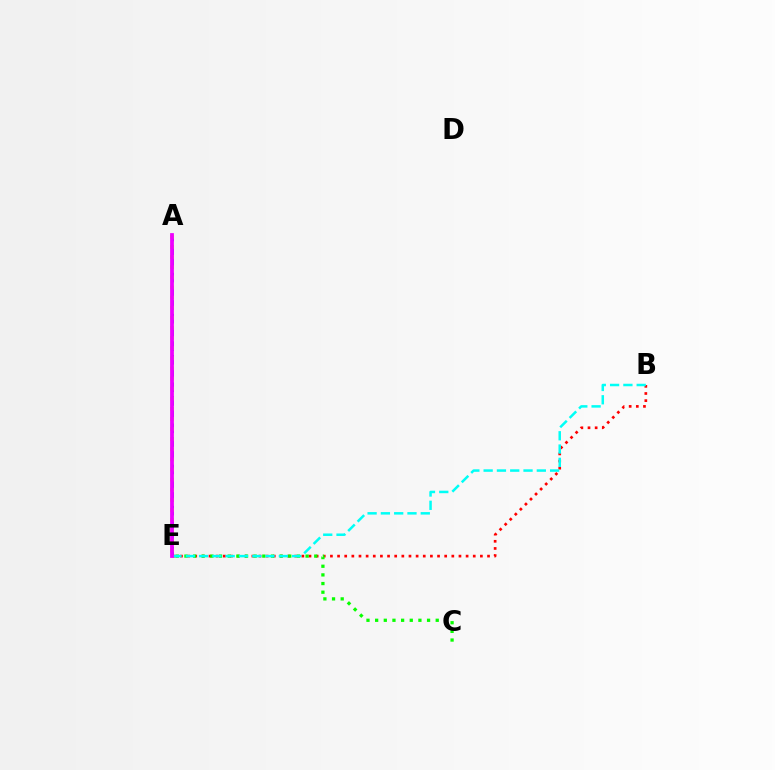{('A', 'E'): [{'color': '#0010ff', 'line_style': 'dashed', 'thickness': 1.86}, {'color': '#fcf500', 'line_style': 'dotted', 'thickness': 2.75}, {'color': '#ee00ff', 'line_style': 'solid', 'thickness': 2.72}], ('B', 'E'): [{'color': '#ff0000', 'line_style': 'dotted', 'thickness': 1.94}, {'color': '#00fff6', 'line_style': 'dashed', 'thickness': 1.81}], ('C', 'E'): [{'color': '#08ff00', 'line_style': 'dotted', 'thickness': 2.35}]}